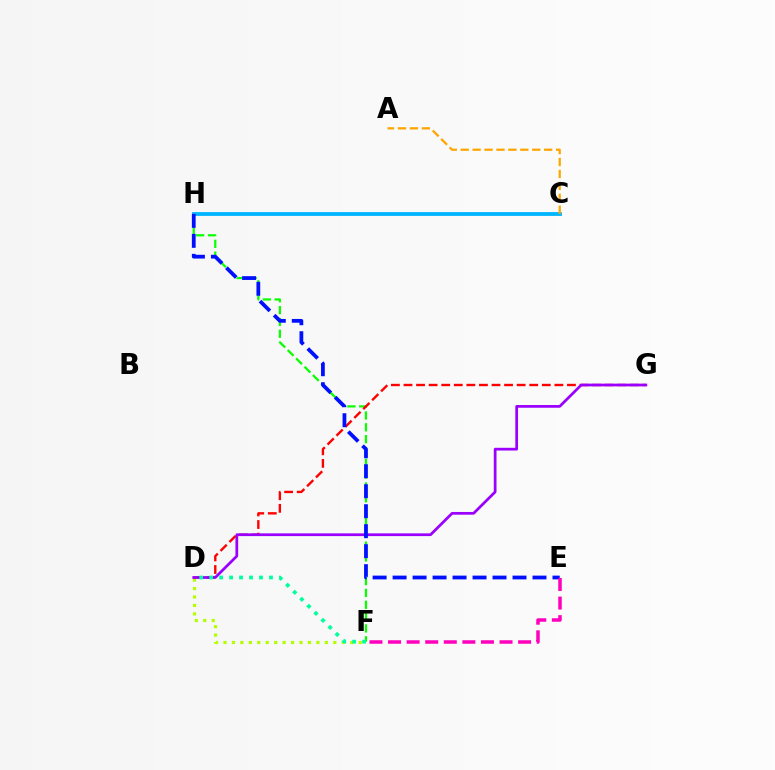{('F', 'H'): [{'color': '#08ff00', 'line_style': 'dashed', 'thickness': 1.61}], ('C', 'H'): [{'color': '#00b5ff', 'line_style': 'solid', 'thickness': 2.74}], ('A', 'C'): [{'color': '#ffa500', 'line_style': 'dashed', 'thickness': 1.62}], ('D', 'F'): [{'color': '#b3ff00', 'line_style': 'dotted', 'thickness': 2.29}, {'color': '#00ff9d', 'line_style': 'dotted', 'thickness': 2.71}], ('D', 'G'): [{'color': '#ff0000', 'line_style': 'dashed', 'thickness': 1.71}, {'color': '#9b00ff', 'line_style': 'solid', 'thickness': 1.97}], ('E', 'H'): [{'color': '#0010ff', 'line_style': 'dashed', 'thickness': 2.71}], ('E', 'F'): [{'color': '#ff00bd', 'line_style': 'dashed', 'thickness': 2.52}]}